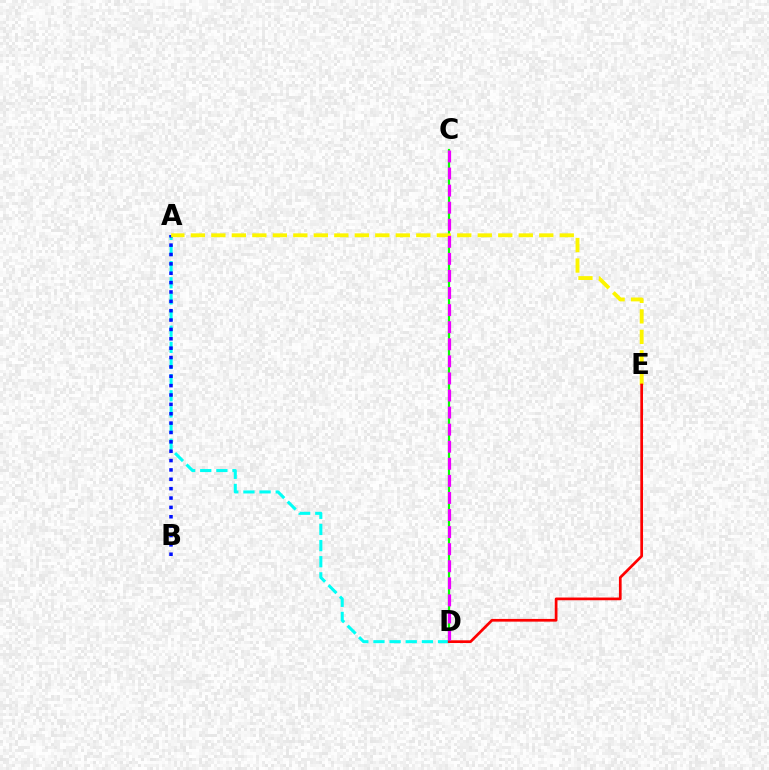{('C', 'D'): [{'color': '#08ff00', 'line_style': 'solid', 'thickness': 1.59}, {'color': '#ee00ff', 'line_style': 'dashed', 'thickness': 2.32}], ('A', 'D'): [{'color': '#00fff6', 'line_style': 'dashed', 'thickness': 2.19}], ('A', 'B'): [{'color': '#0010ff', 'line_style': 'dotted', 'thickness': 2.54}], ('A', 'E'): [{'color': '#fcf500', 'line_style': 'dashed', 'thickness': 2.78}], ('D', 'E'): [{'color': '#ff0000', 'line_style': 'solid', 'thickness': 1.95}]}